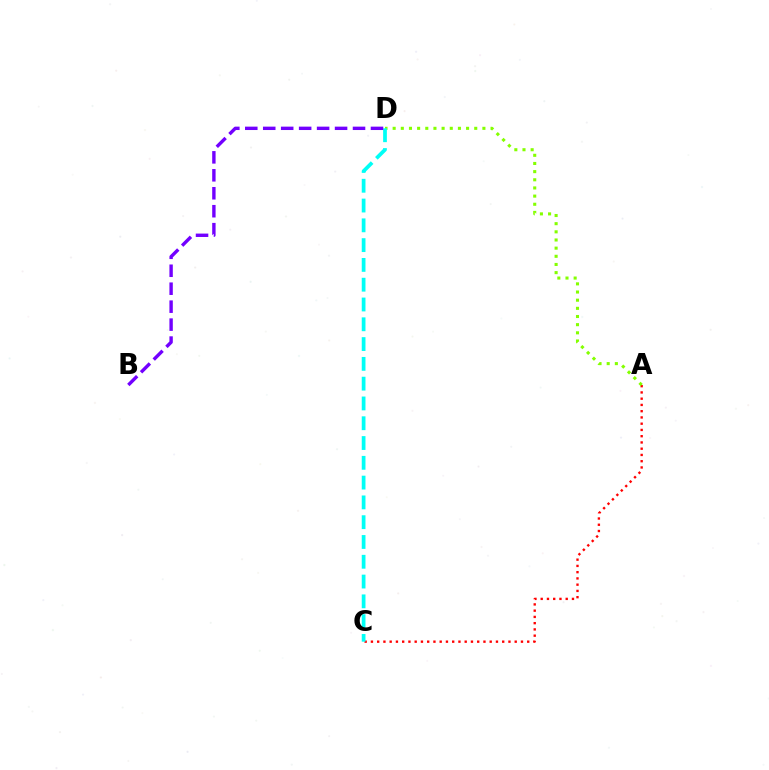{('A', 'C'): [{'color': '#ff0000', 'line_style': 'dotted', 'thickness': 1.7}], ('A', 'D'): [{'color': '#84ff00', 'line_style': 'dotted', 'thickness': 2.22}], ('C', 'D'): [{'color': '#00fff6', 'line_style': 'dashed', 'thickness': 2.69}], ('B', 'D'): [{'color': '#7200ff', 'line_style': 'dashed', 'thickness': 2.44}]}